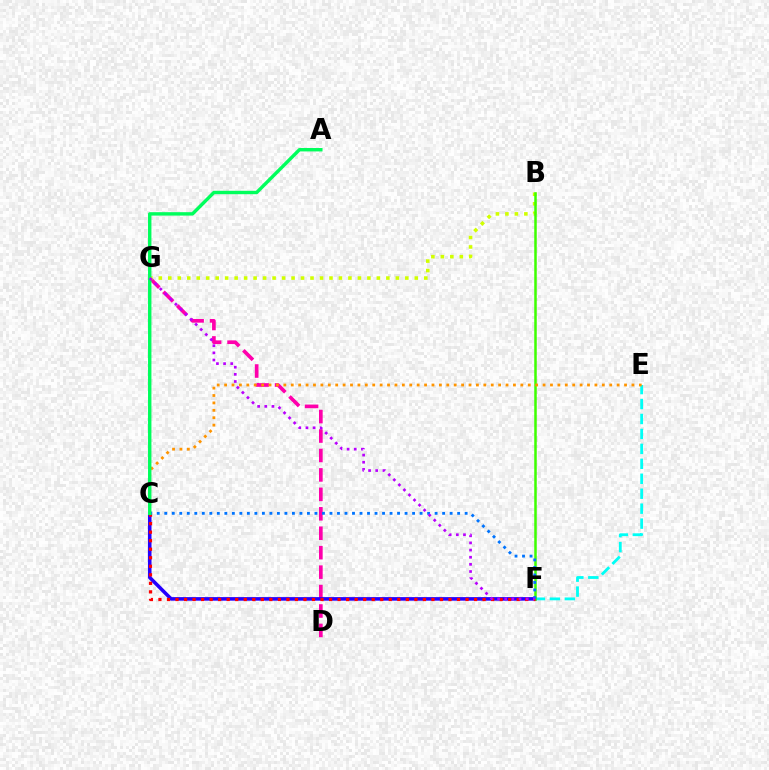{('D', 'G'): [{'color': '#ff00ac', 'line_style': 'dashed', 'thickness': 2.64}], ('B', 'G'): [{'color': '#d1ff00', 'line_style': 'dotted', 'thickness': 2.58}], ('E', 'F'): [{'color': '#00fff6', 'line_style': 'dashed', 'thickness': 2.03}], ('C', 'F'): [{'color': '#2500ff', 'line_style': 'solid', 'thickness': 2.56}, {'color': '#ff0000', 'line_style': 'dotted', 'thickness': 2.32}, {'color': '#0074ff', 'line_style': 'dotted', 'thickness': 2.04}], ('B', 'F'): [{'color': '#3dff00', 'line_style': 'solid', 'thickness': 1.81}], ('C', 'E'): [{'color': '#ff9400', 'line_style': 'dotted', 'thickness': 2.01}], ('A', 'C'): [{'color': '#00ff5c', 'line_style': 'solid', 'thickness': 2.45}], ('F', 'G'): [{'color': '#b900ff', 'line_style': 'dotted', 'thickness': 1.94}]}